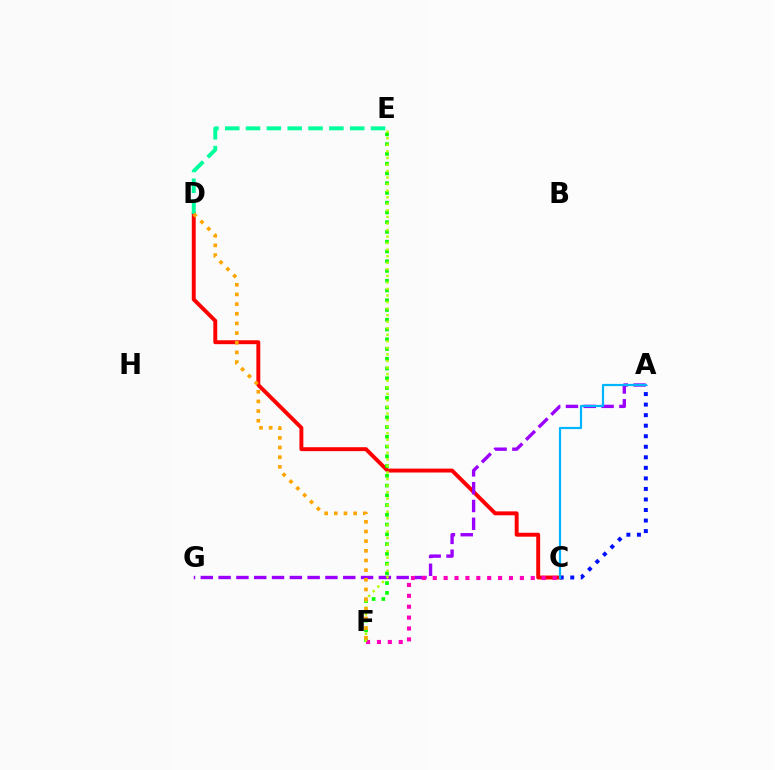{('C', 'D'): [{'color': '#ff0000', 'line_style': 'solid', 'thickness': 2.82}], ('A', 'G'): [{'color': '#9b00ff', 'line_style': 'dashed', 'thickness': 2.42}], ('A', 'C'): [{'color': '#0010ff', 'line_style': 'dotted', 'thickness': 2.86}, {'color': '#00b5ff', 'line_style': 'solid', 'thickness': 1.58}], ('D', 'E'): [{'color': '#00ff9d', 'line_style': 'dashed', 'thickness': 2.83}], ('E', 'F'): [{'color': '#08ff00', 'line_style': 'dotted', 'thickness': 2.65}, {'color': '#b3ff00', 'line_style': 'dotted', 'thickness': 1.78}], ('C', 'F'): [{'color': '#ff00bd', 'line_style': 'dotted', 'thickness': 2.96}], ('D', 'F'): [{'color': '#ffa500', 'line_style': 'dotted', 'thickness': 2.63}]}